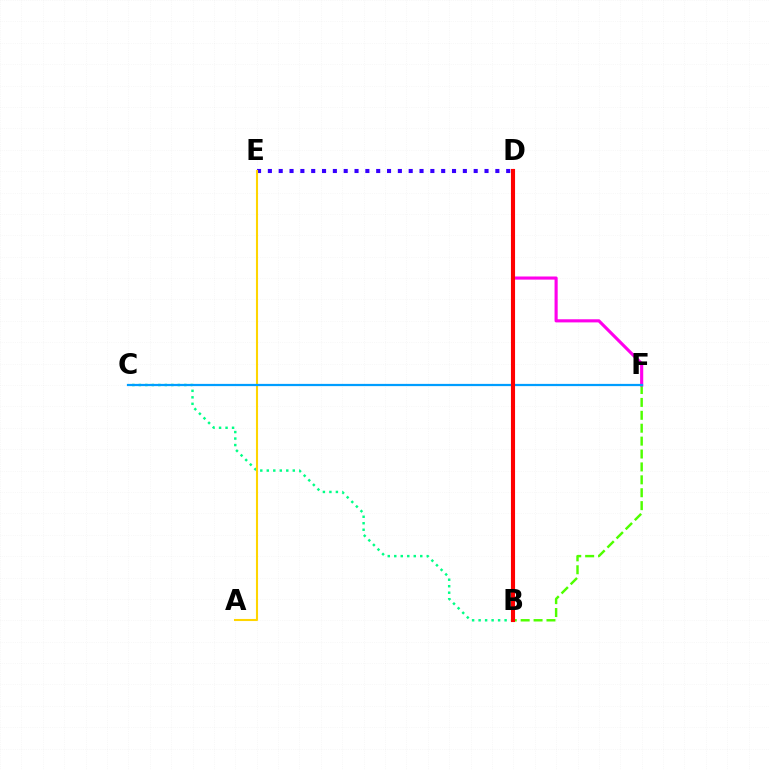{('B', 'F'): [{'color': '#4fff00', 'line_style': 'dashed', 'thickness': 1.75}], ('B', 'C'): [{'color': '#00ff86', 'line_style': 'dotted', 'thickness': 1.77}], ('D', 'E'): [{'color': '#3700ff', 'line_style': 'dotted', 'thickness': 2.94}], ('A', 'E'): [{'color': '#ffd500', 'line_style': 'solid', 'thickness': 1.51}], ('D', 'F'): [{'color': '#ff00ed', 'line_style': 'solid', 'thickness': 2.25}], ('C', 'F'): [{'color': '#009eff', 'line_style': 'solid', 'thickness': 1.6}], ('B', 'D'): [{'color': '#ff0000', 'line_style': 'solid', 'thickness': 2.96}]}